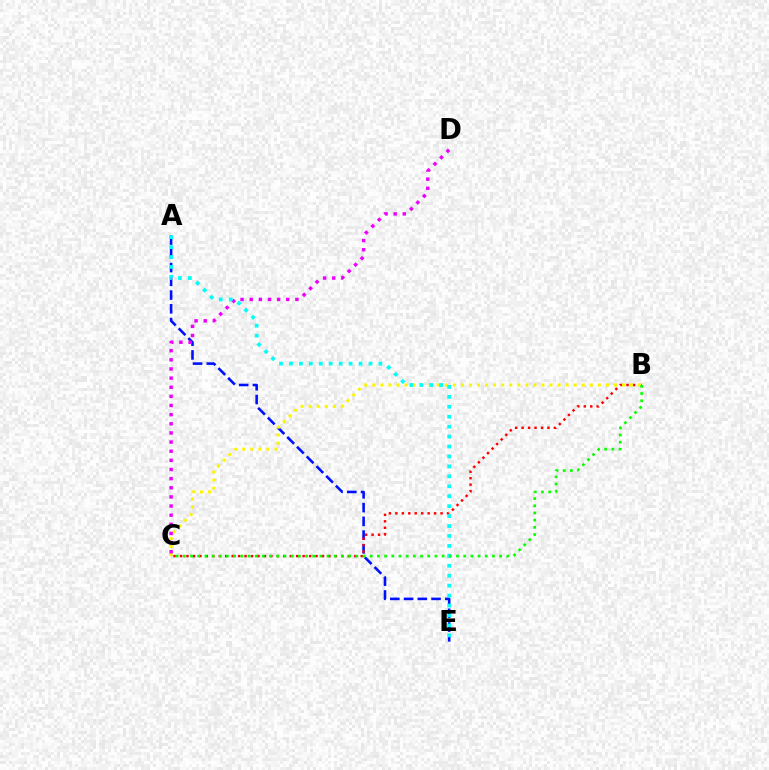{('A', 'E'): [{'color': '#0010ff', 'line_style': 'dashed', 'thickness': 1.87}, {'color': '#00fff6', 'line_style': 'dotted', 'thickness': 2.7}], ('B', 'C'): [{'color': '#ff0000', 'line_style': 'dotted', 'thickness': 1.75}, {'color': '#fcf500', 'line_style': 'dotted', 'thickness': 2.19}, {'color': '#08ff00', 'line_style': 'dotted', 'thickness': 1.95}], ('C', 'D'): [{'color': '#ee00ff', 'line_style': 'dotted', 'thickness': 2.48}]}